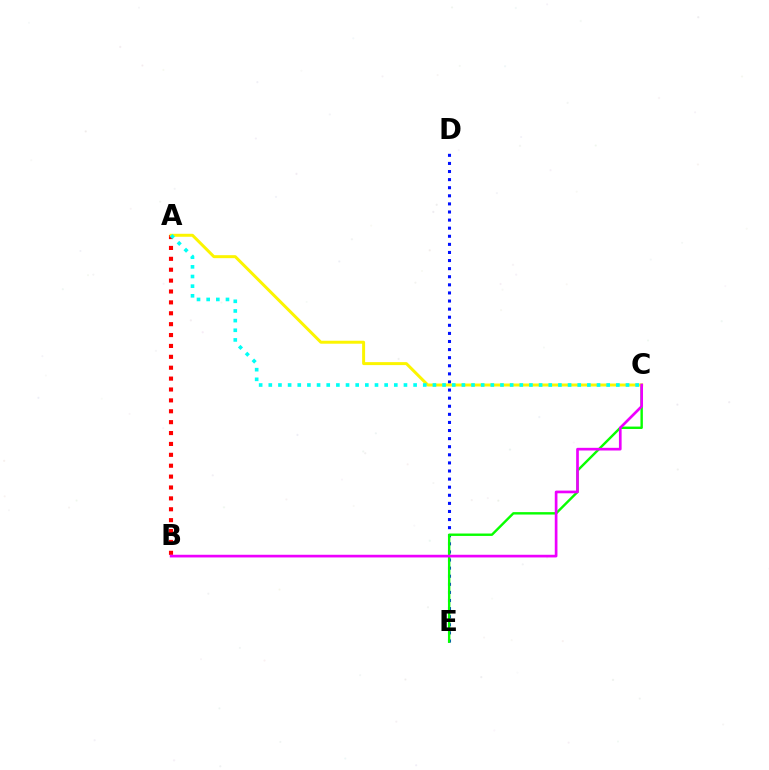{('A', 'B'): [{'color': '#ff0000', 'line_style': 'dotted', 'thickness': 2.96}], ('D', 'E'): [{'color': '#0010ff', 'line_style': 'dotted', 'thickness': 2.2}], ('C', 'E'): [{'color': '#08ff00', 'line_style': 'solid', 'thickness': 1.73}], ('A', 'C'): [{'color': '#fcf500', 'line_style': 'solid', 'thickness': 2.14}, {'color': '#00fff6', 'line_style': 'dotted', 'thickness': 2.62}], ('B', 'C'): [{'color': '#ee00ff', 'line_style': 'solid', 'thickness': 1.93}]}